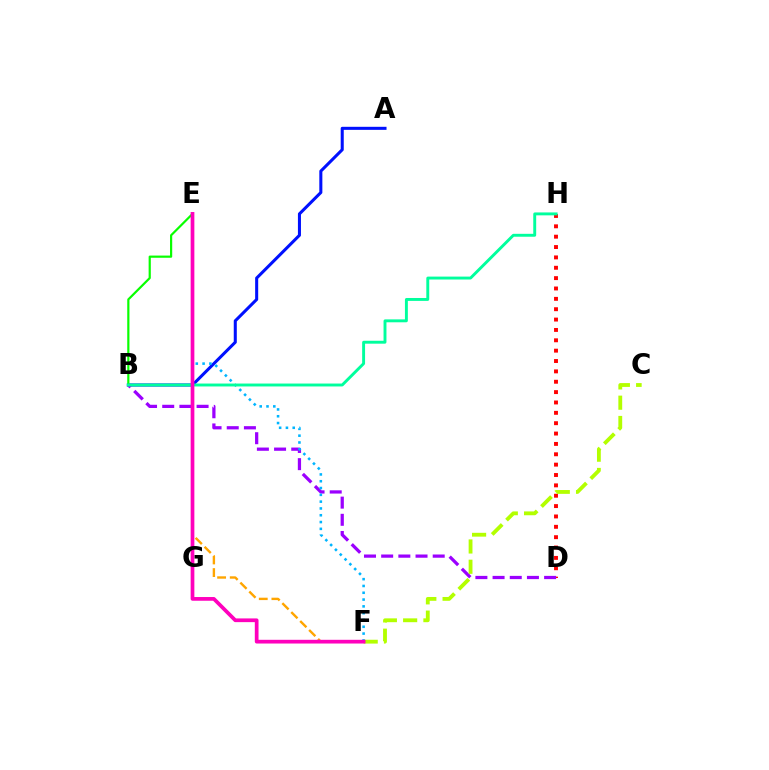{('E', 'F'): [{'color': '#ffa500', 'line_style': 'dashed', 'thickness': 1.72}, {'color': '#00b5ff', 'line_style': 'dotted', 'thickness': 1.85}, {'color': '#ff00bd', 'line_style': 'solid', 'thickness': 2.68}], ('A', 'B'): [{'color': '#0010ff', 'line_style': 'solid', 'thickness': 2.19}], ('D', 'H'): [{'color': '#ff0000', 'line_style': 'dotted', 'thickness': 2.82}], ('B', 'D'): [{'color': '#9b00ff', 'line_style': 'dashed', 'thickness': 2.33}], ('B', 'E'): [{'color': '#08ff00', 'line_style': 'solid', 'thickness': 1.58}], ('B', 'H'): [{'color': '#00ff9d', 'line_style': 'solid', 'thickness': 2.1}], ('C', 'F'): [{'color': '#b3ff00', 'line_style': 'dashed', 'thickness': 2.76}]}